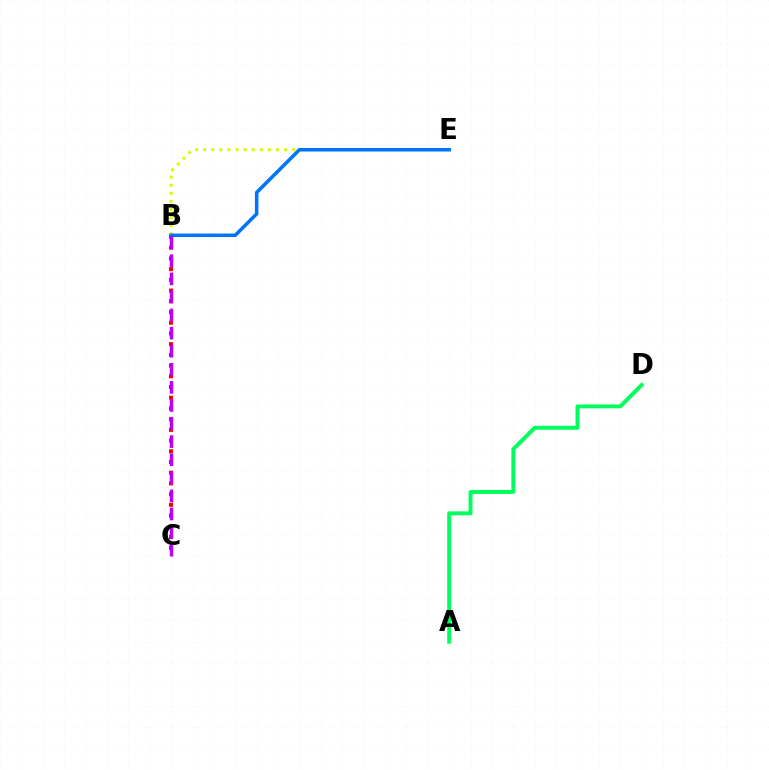{('B', 'C'): [{'color': '#ff0000', 'line_style': 'dotted', 'thickness': 2.91}, {'color': '#b900ff', 'line_style': 'dashed', 'thickness': 2.46}], ('B', 'E'): [{'color': '#d1ff00', 'line_style': 'dotted', 'thickness': 2.2}, {'color': '#0074ff', 'line_style': 'solid', 'thickness': 2.55}], ('A', 'D'): [{'color': '#00ff5c', 'line_style': 'solid', 'thickness': 2.83}]}